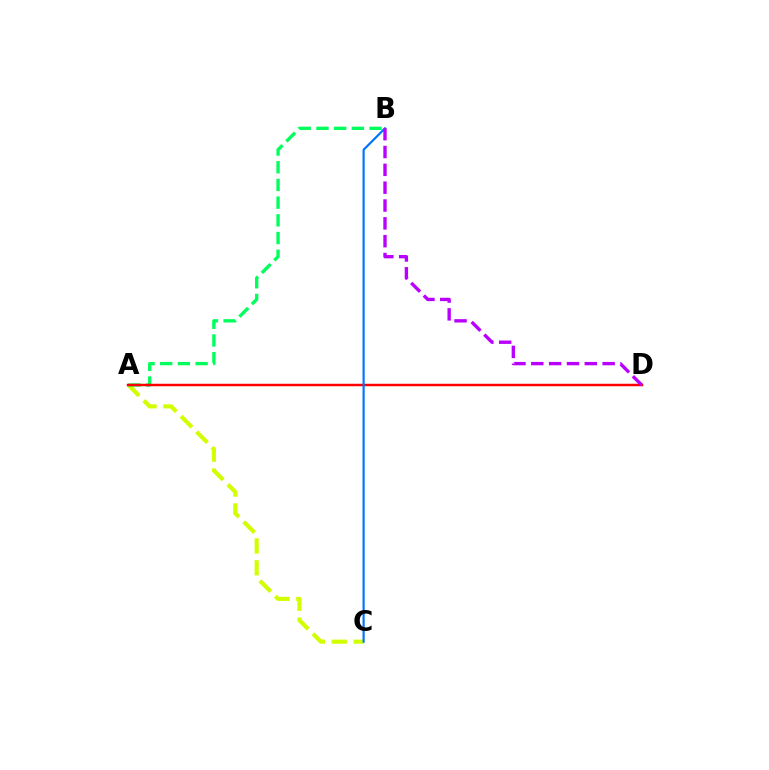{('A', 'C'): [{'color': '#d1ff00', 'line_style': 'dashed', 'thickness': 2.97}], ('A', 'B'): [{'color': '#00ff5c', 'line_style': 'dashed', 'thickness': 2.4}], ('A', 'D'): [{'color': '#ff0000', 'line_style': 'solid', 'thickness': 1.79}], ('B', 'C'): [{'color': '#0074ff', 'line_style': 'solid', 'thickness': 1.56}], ('B', 'D'): [{'color': '#b900ff', 'line_style': 'dashed', 'thickness': 2.42}]}